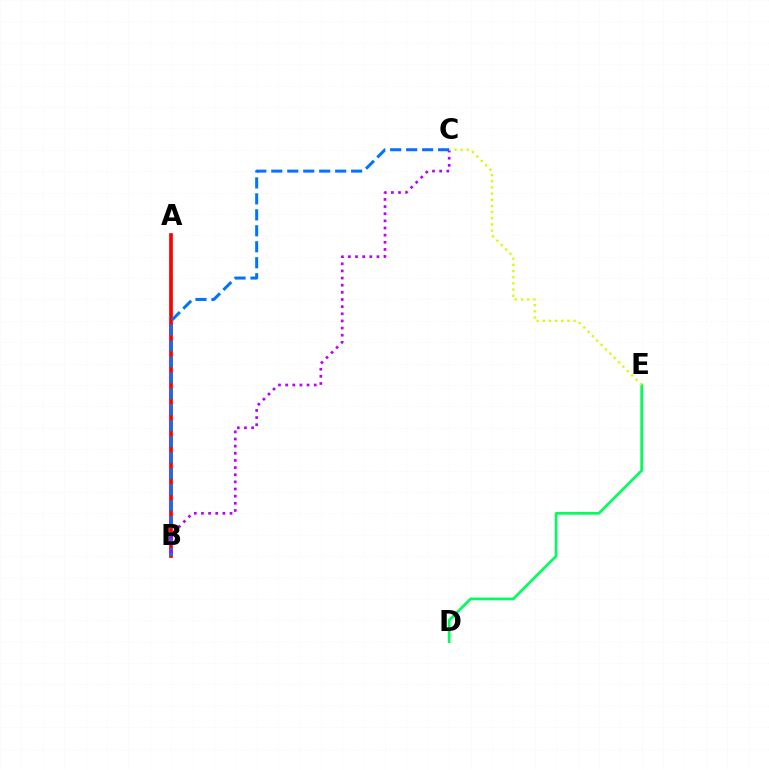{('A', 'B'): [{'color': '#ff0000', 'line_style': 'solid', 'thickness': 2.66}], ('B', 'C'): [{'color': '#0074ff', 'line_style': 'dashed', 'thickness': 2.17}, {'color': '#b900ff', 'line_style': 'dotted', 'thickness': 1.94}], ('D', 'E'): [{'color': '#00ff5c', 'line_style': 'solid', 'thickness': 1.96}], ('C', 'E'): [{'color': '#d1ff00', 'line_style': 'dotted', 'thickness': 1.68}]}